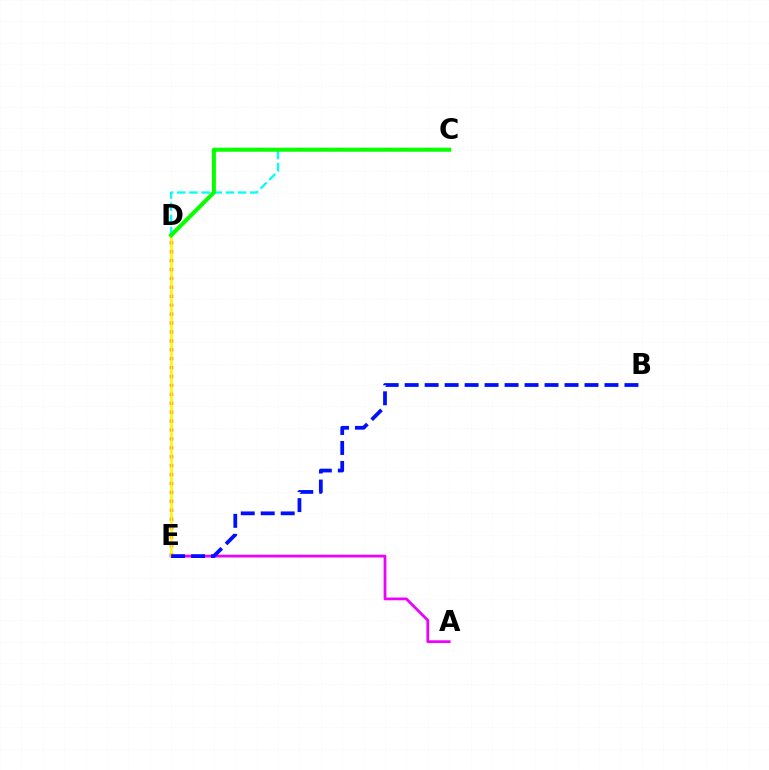{('C', 'D'): [{'color': '#00fff6', 'line_style': 'dashed', 'thickness': 1.65}, {'color': '#08ff00', 'line_style': 'solid', 'thickness': 2.91}], ('D', 'E'): [{'color': '#ff0000', 'line_style': 'dotted', 'thickness': 2.42}, {'color': '#fcf500', 'line_style': 'solid', 'thickness': 1.84}], ('A', 'E'): [{'color': '#ee00ff', 'line_style': 'solid', 'thickness': 1.99}], ('B', 'E'): [{'color': '#0010ff', 'line_style': 'dashed', 'thickness': 2.71}]}